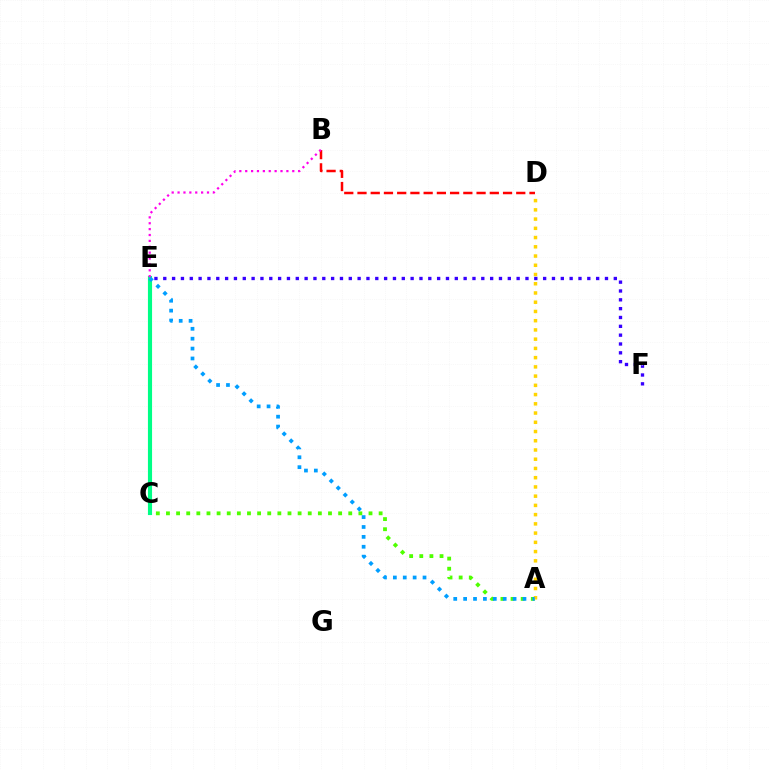{('B', 'D'): [{'color': '#ff0000', 'line_style': 'dashed', 'thickness': 1.8}], ('E', 'F'): [{'color': '#3700ff', 'line_style': 'dotted', 'thickness': 2.4}], ('A', 'C'): [{'color': '#4fff00', 'line_style': 'dotted', 'thickness': 2.75}], ('A', 'D'): [{'color': '#ffd500', 'line_style': 'dotted', 'thickness': 2.51}], ('C', 'E'): [{'color': '#00ff86', 'line_style': 'solid', 'thickness': 2.98}], ('A', 'E'): [{'color': '#009eff', 'line_style': 'dotted', 'thickness': 2.69}], ('B', 'E'): [{'color': '#ff00ed', 'line_style': 'dotted', 'thickness': 1.6}]}